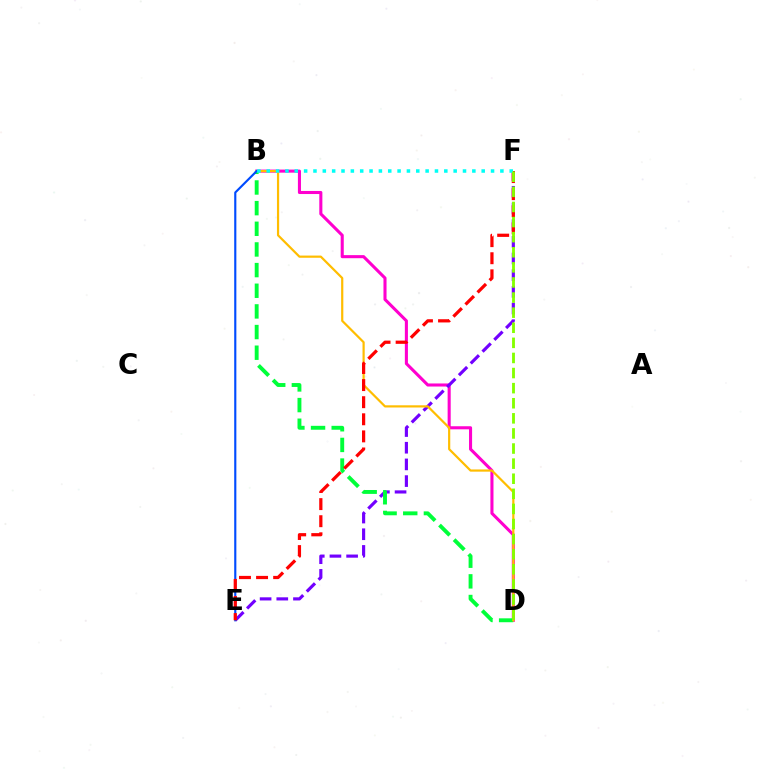{('B', 'D'): [{'color': '#ff00cf', 'line_style': 'solid', 'thickness': 2.21}, {'color': '#00ff39', 'line_style': 'dashed', 'thickness': 2.81}, {'color': '#ffbd00', 'line_style': 'solid', 'thickness': 1.58}], ('E', 'F'): [{'color': '#7200ff', 'line_style': 'dashed', 'thickness': 2.27}, {'color': '#ff0000', 'line_style': 'dashed', 'thickness': 2.32}], ('B', 'E'): [{'color': '#004bff', 'line_style': 'solid', 'thickness': 1.55}], ('B', 'F'): [{'color': '#00fff6', 'line_style': 'dotted', 'thickness': 2.54}], ('D', 'F'): [{'color': '#84ff00', 'line_style': 'dashed', 'thickness': 2.05}]}